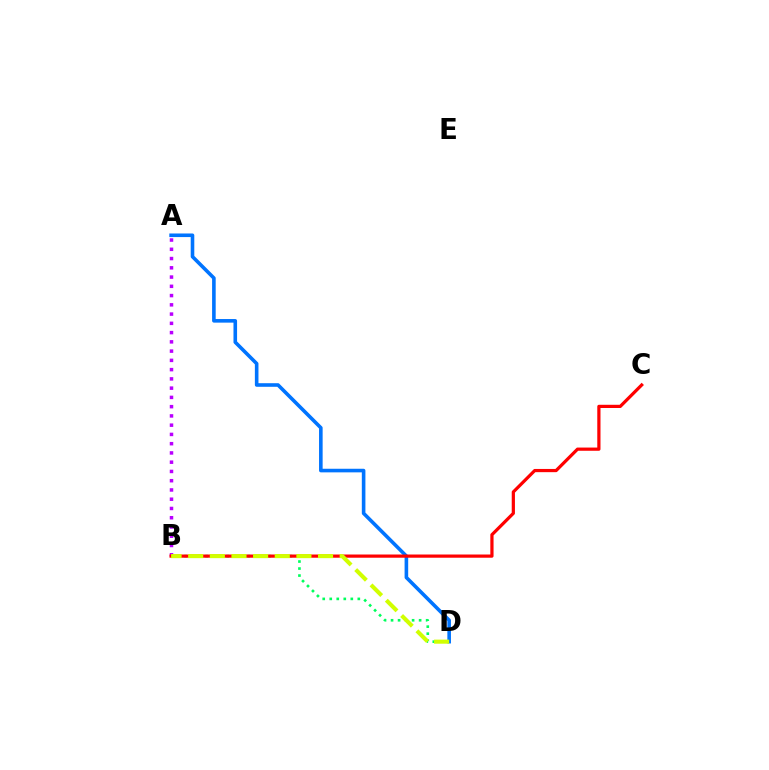{('A', 'B'): [{'color': '#b900ff', 'line_style': 'dotted', 'thickness': 2.51}], ('B', 'D'): [{'color': '#00ff5c', 'line_style': 'dotted', 'thickness': 1.91}, {'color': '#d1ff00', 'line_style': 'dashed', 'thickness': 2.94}], ('A', 'D'): [{'color': '#0074ff', 'line_style': 'solid', 'thickness': 2.59}], ('B', 'C'): [{'color': '#ff0000', 'line_style': 'solid', 'thickness': 2.31}]}